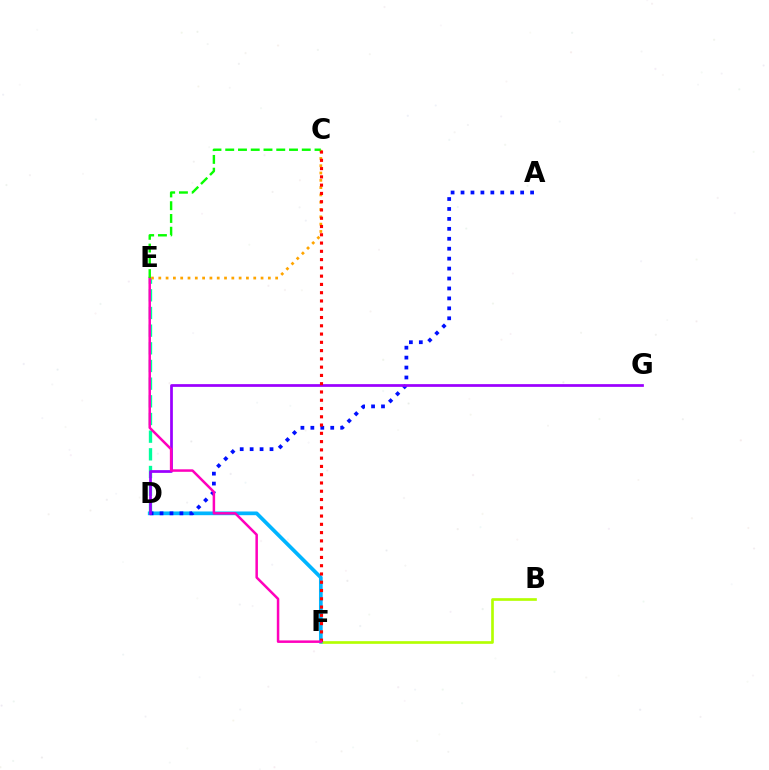{('B', 'F'): [{'color': '#b3ff00', 'line_style': 'solid', 'thickness': 1.92}], ('D', 'F'): [{'color': '#00b5ff', 'line_style': 'solid', 'thickness': 2.67}], ('D', 'E'): [{'color': '#00ff9d', 'line_style': 'dashed', 'thickness': 2.4}], ('A', 'D'): [{'color': '#0010ff', 'line_style': 'dotted', 'thickness': 2.7}], ('C', 'E'): [{'color': '#ffa500', 'line_style': 'dotted', 'thickness': 1.98}, {'color': '#08ff00', 'line_style': 'dashed', 'thickness': 1.73}], ('D', 'G'): [{'color': '#9b00ff', 'line_style': 'solid', 'thickness': 1.97}], ('C', 'F'): [{'color': '#ff0000', 'line_style': 'dotted', 'thickness': 2.25}], ('E', 'F'): [{'color': '#ff00bd', 'line_style': 'solid', 'thickness': 1.8}]}